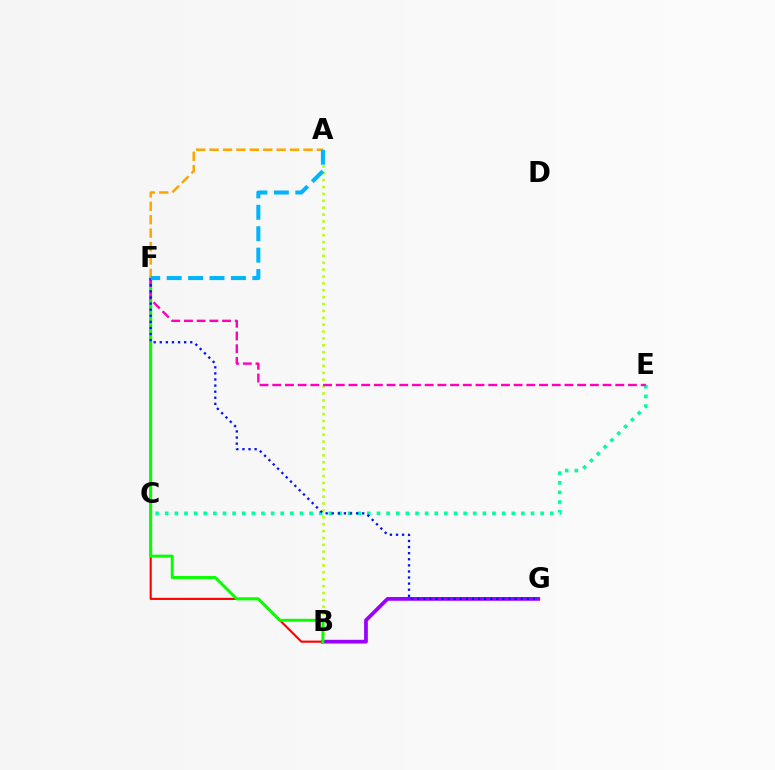{('B', 'F'): [{'color': '#ff0000', 'line_style': 'solid', 'thickness': 1.53}, {'color': '#08ff00', 'line_style': 'solid', 'thickness': 2.13}], ('A', 'B'): [{'color': '#b3ff00', 'line_style': 'dotted', 'thickness': 1.87}], ('B', 'G'): [{'color': '#9b00ff', 'line_style': 'solid', 'thickness': 2.7}], ('C', 'E'): [{'color': '#00ff9d', 'line_style': 'dotted', 'thickness': 2.62}], ('E', 'F'): [{'color': '#ff00bd', 'line_style': 'dashed', 'thickness': 1.73}], ('F', 'G'): [{'color': '#0010ff', 'line_style': 'dotted', 'thickness': 1.66}], ('A', 'F'): [{'color': '#ffa500', 'line_style': 'dashed', 'thickness': 1.82}, {'color': '#00b5ff', 'line_style': 'dashed', 'thickness': 2.91}]}